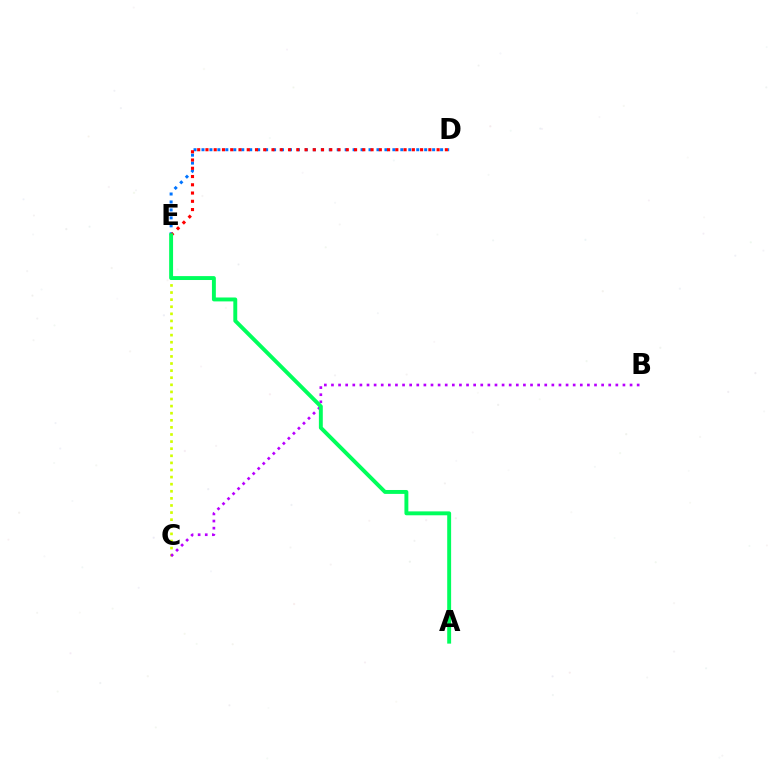{('D', 'E'): [{'color': '#0074ff', 'line_style': 'dotted', 'thickness': 2.16}, {'color': '#ff0000', 'line_style': 'dotted', 'thickness': 2.24}], ('C', 'E'): [{'color': '#d1ff00', 'line_style': 'dotted', 'thickness': 1.93}], ('B', 'C'): [{'color': '#b900ff', 'line_style': 'dotted', 'thickness': 1.93}], ('A', 'E'): [{'color': '#00ff5c', 'line_style': 'solid', 'thickness': 2.82}]}